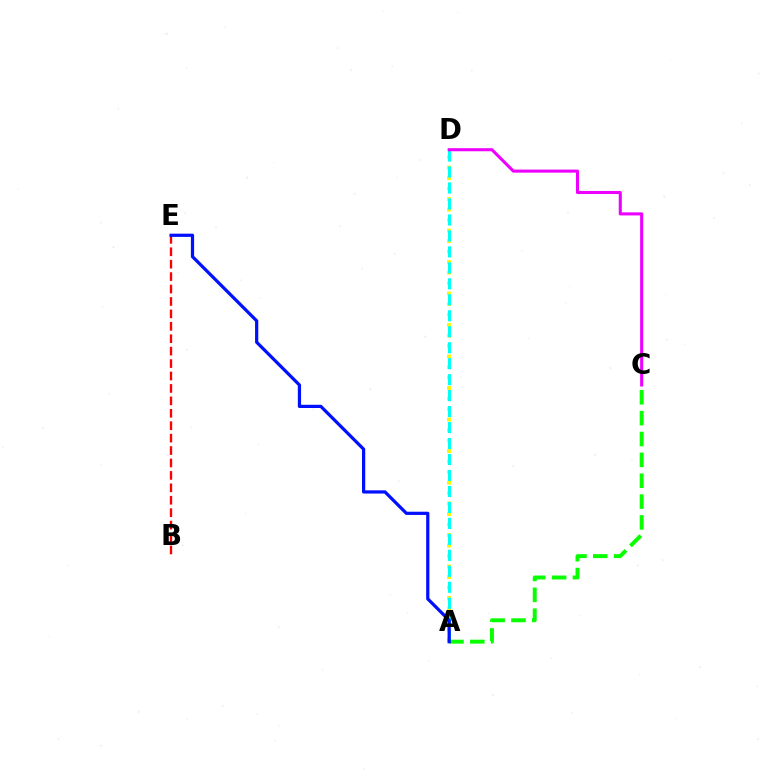{('A', 'D'): [{'color': '#fcf500', 'line_style': 'dotted', 'thickness': 2.85}, {'color': '#00fff6', 'line_style': 'dashed', 'thickness': 2.17}], ('B', 'E'): [{'color': '#ff0000', 'line_style': 'dashed', 'thickness': 1.69}], ('A', 'C'): [{'color': '#08ff00', 'line_style': 'dashed', 'thickness': 2.83}], ('A', 'E'): [{'color': '#0010ff', 'line_style': 'solid', 'thickness': 2.32}], ('C', 'D'): [{'color': '#ee00ff', 'line_style': 'solid', 'thickness': 2.21}]}